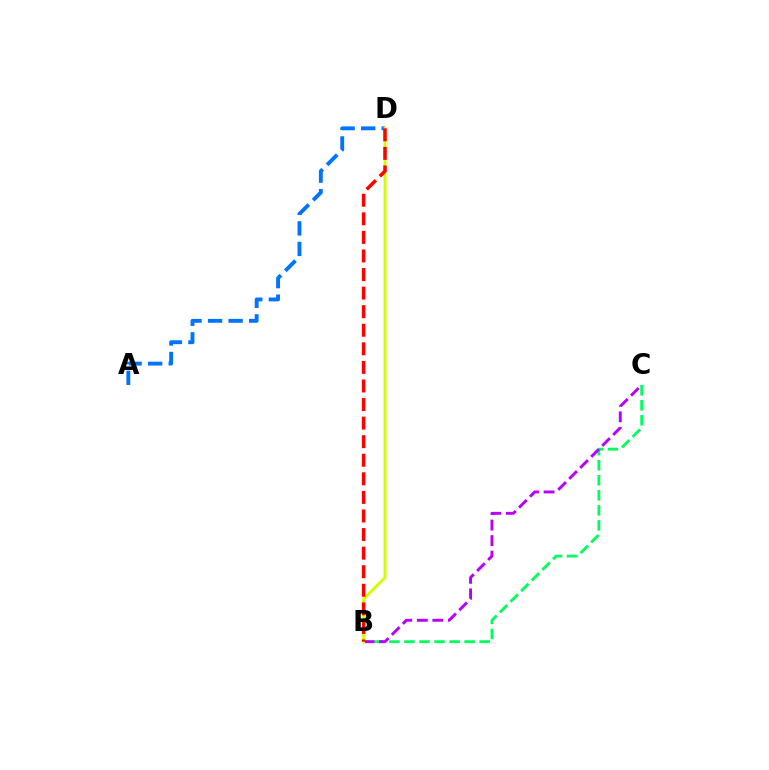{('A', 'D'): [{'color': '#0074ff', 'line_style': 'dashed', 'thickness': 2.79}], ('B', 'C'): [{'color': '#00ff5c', 'line_style': 'dashed', 'thickness': 2.04}, {'color': '#b900ff', 'line_style': 'dashed', 'thickness': 2.11}], ('B', 'D'): [{'color': '#d1ff00', 'line_style': 'solid', 'thickness': 2.08}, {'color': '#ff0000', 'line_style': 'dashed', 'thickness': 2.52}]}